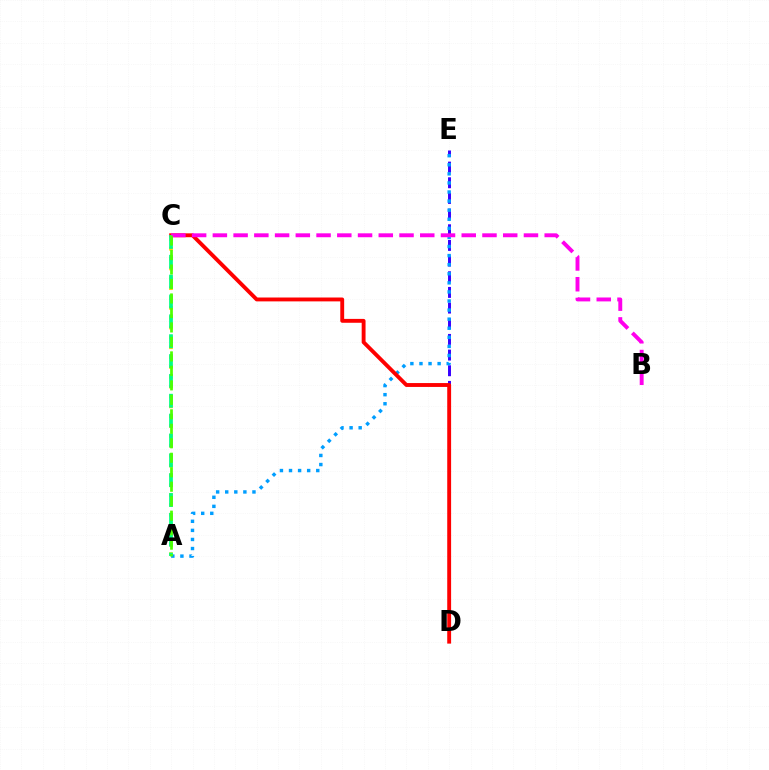{('D', 'E'): [{'color': '#3700ff', 'line_style': 'dashed', 'thickness': 2.13}], ('A', 'C'): [{'color': '#ffd500', 'line_style': 'dotted', 'thickness': 2.68}, {'color': '#00ff86', 'line_style': 'dashed', 'thickness': 2.7}, {'color': '#4fff00', 'line_style': 'dashed', 'thickness': 1.97}], ('A', 'E'): [{'color': '#009eff', 'line_style': 'dotted', 'thickness': 2.47}], ('C', 'D'): [{'color': '#ff0000', 'line_style': 'solid', 'thickness': 2.79}], ('B', 'C'): [{'color': '#ff00ed', 'line_style': 'dashed', 'thickness': 2.82}]}